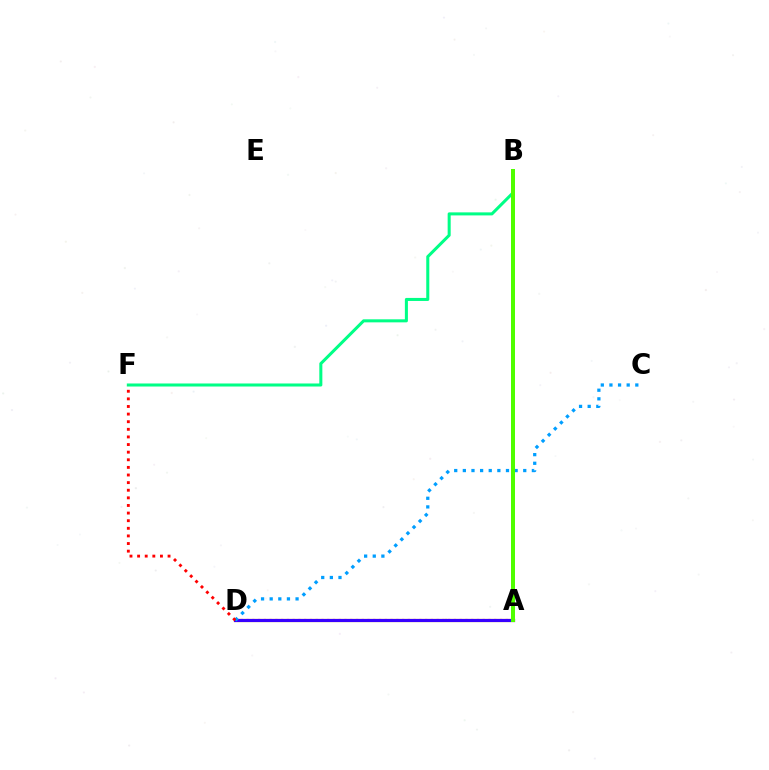{('A', 'D'): [{'color': '#ff00ed', 'line_style': 'dotted', 'thickness': 1.56}, {'color': '#ffd500', 'line_style': 'solid', 'thickness': 2.31}, {'color': '#3700ff', 'line_style': 'solid', 'thickness': 2.28}], ('B', 'F'): [{'color': '#00ff86', 'line_style': 'solid', 'thickness': 2.19}], ('C', 'D'): [{'color': '#009eff', 'line_style': 'dotted', 'thickness': 2.34}], ('D', 'F'): [{'color': '#ff0000', 'line_style': 'dotted', 'thickness': 2.07}], ('A', 'B'): [{'color': '#4fff00', 'line_style': 'solid', 'thickness': 2.88}]}